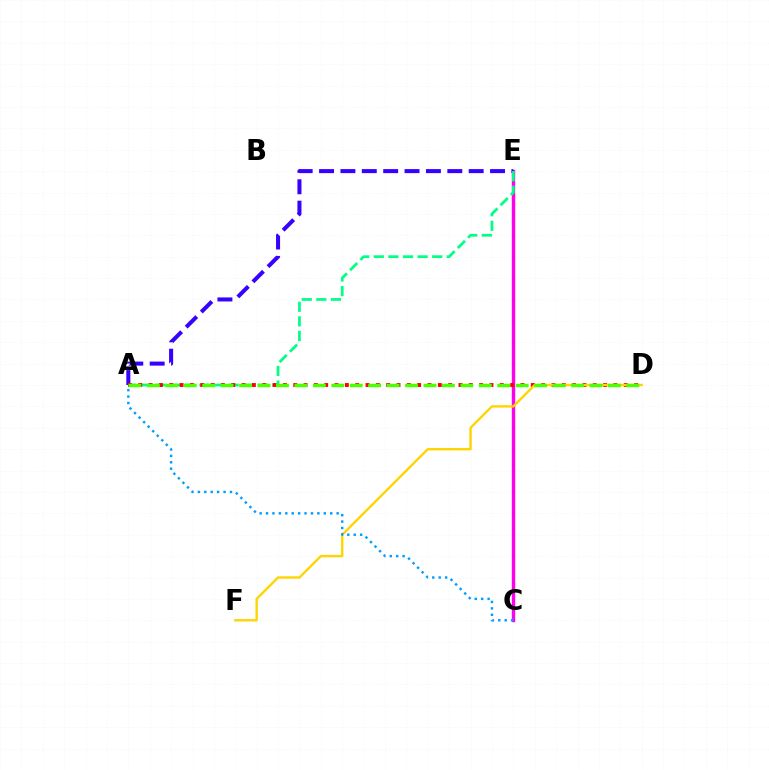{('C', 'E'): [{'color': '#ff00ed', 'line_style': 'solid', 'thickness': 2.44}], ('A', 'E'): [{'color': '#3700ff', 'line_style': 'dashed', 'thickness': 2.9}, {'color': '#00ff86', 'line_style': 'dashed', 'thickness': 1.99}], ('A', 'D'): [{'color': '#ff0000', 'line_style': 'dotted', 'thickness': 2.81}, {'color': '#4fff00', 'line_style': 'dashed', 'thickness': 2.51}], ('D', 'F'): [{'color': '#ffd500', 'line_style': 'solid', 'thickness': 1.72}], ('A', 'C'): [{'color': '#009eff', 'line_style': 'dotted', 'thickness': 1.74}]}